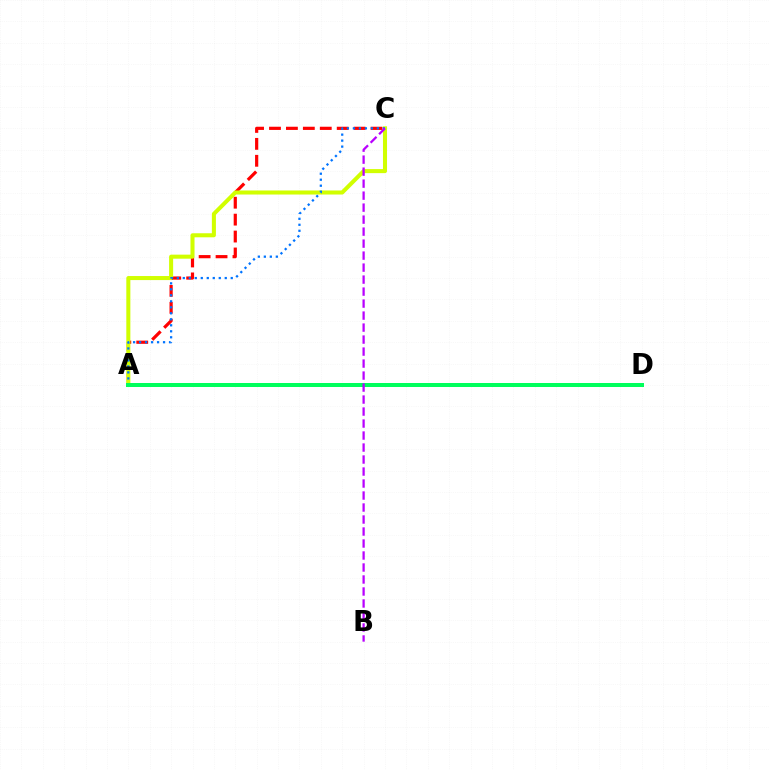{('A', 'C'): [{'color': '#ff0000', 'line_style': 'dashed', 'thickness': 2.3}, {'color': '#d1ff00', 'line_style': 'solid', 'thickness': 2.91}, {'color': '#0074ff', 'line_style': 'dotted', 'thickness': 1.63}], ('A', 'D'): [{'color': '#00ff5c', 'line_style': 'solid', 'thickness': 2.87}], ('B', 'C'): [{'color': '#b900ff', 'line_style': 'dashed', 'thickness': 1.63}]}